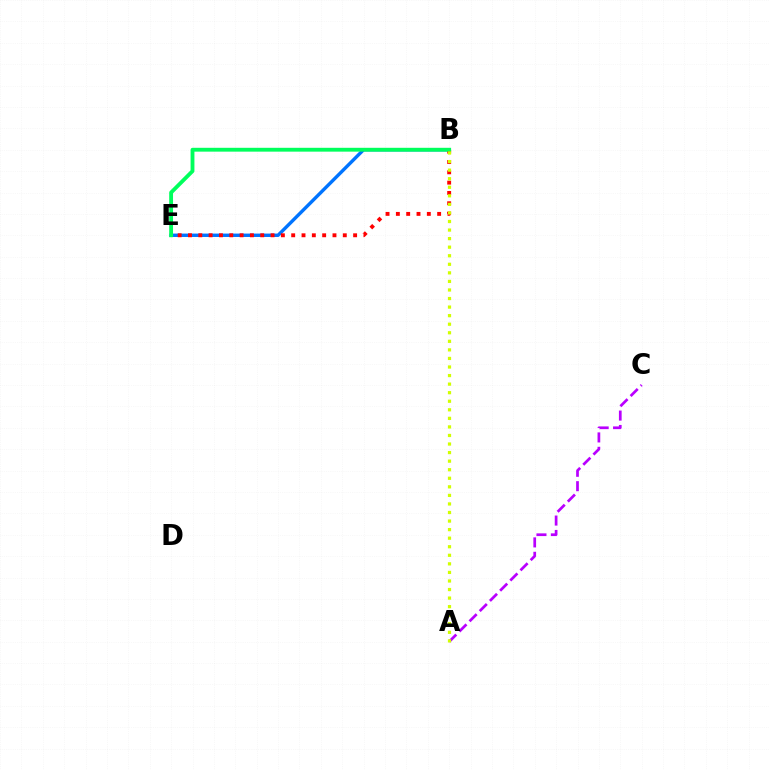{('B', 'E'): [{'color': '#0074ff', 'line_style': 'solid', 'thickness': 2.45}, {'color': '#ff0000', 'line_style': 'dotted', 'thickness': 2.8}, {'color': '#00ff5c', 'line_style': 'solid', 'thickness': 2.77}], ('A', 'C'): [{'color': '#b900ff', 'line_style': 'dashed', 'thickness': 1.96}], ('A', 'B'): [{'color': '#d1ff00', 'line_style': 'dotted', 'thickness': 2.33}]}